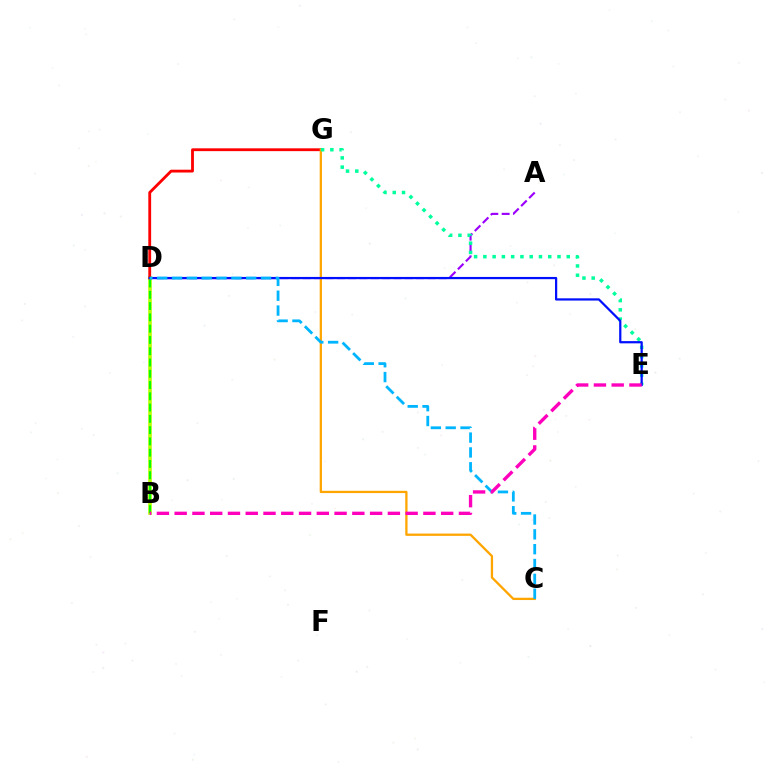{('A', 'D'): [{'color': '#9b00ff', 'line_style': 'dashed', 'thickness': 1.54}], ('B', 'D'): [{'color': '#b3ff00', 'line_style': 'solid', 'thickness': 2.59}, {'color': '#08ff00', 'line_style': 'dashed', 'thickness': 1.53}], ('D', 'G'): [{'color': '#ff0000', 'line_style': 'solid', 'thickness': 2.03}], ('C', 'G'): [{'color': '#ffa500', 'line_style': 'solid', 'thickness': 1.65}], ('E', 'G'): [{'color': '#00ff9d', 'line_style': 'dotted', 'thickness': 2.52}], ('D', 'E'): [{'color': '#0010ff', 'line_style': 'solid', 'thickness': 1.61}], ('C', 'D'): [{'color': '#00b5ff', 'line_style': 'dashed', 'thickness': 2.02}], ('B', 'E'): [{'color': '#ff00bd', 'line_style': 'dashed', 'thickness': 2.41}]}